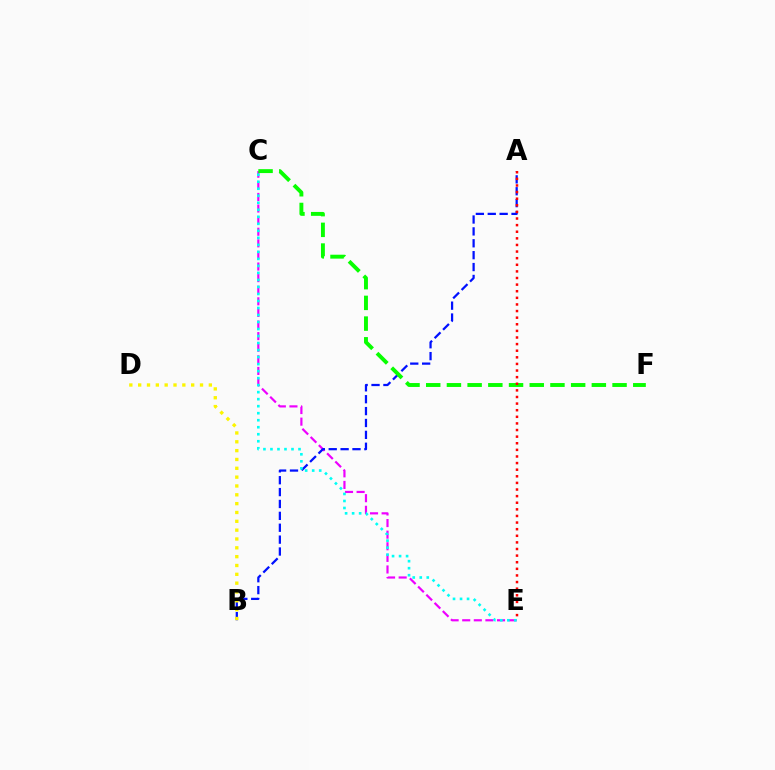{('C', 'E'): [{'color': '#ee00ff', 'line_style': 'dashed', 'thickness': 1.58}, {'color': '#00fff6', 'line_style': 'dotted', 'thickness': 1.91}], ('A', 'B'): [{'color': '#0010ff', 'line_style': 'dashed', 'thickness': 1.61}], ('C', 'F'): [{'color': '#08ff00', 'line_style': 'dashed', 'thickness': 2.81}], ('B', 'D'): [{'color': '#fcf500', 'line_style': 'dotted', 'thickness': 2.4}], ('A', 'E'): [{'color': '#ff0000', 'line_style': 'dotted', 'thickness': 1.8}]}